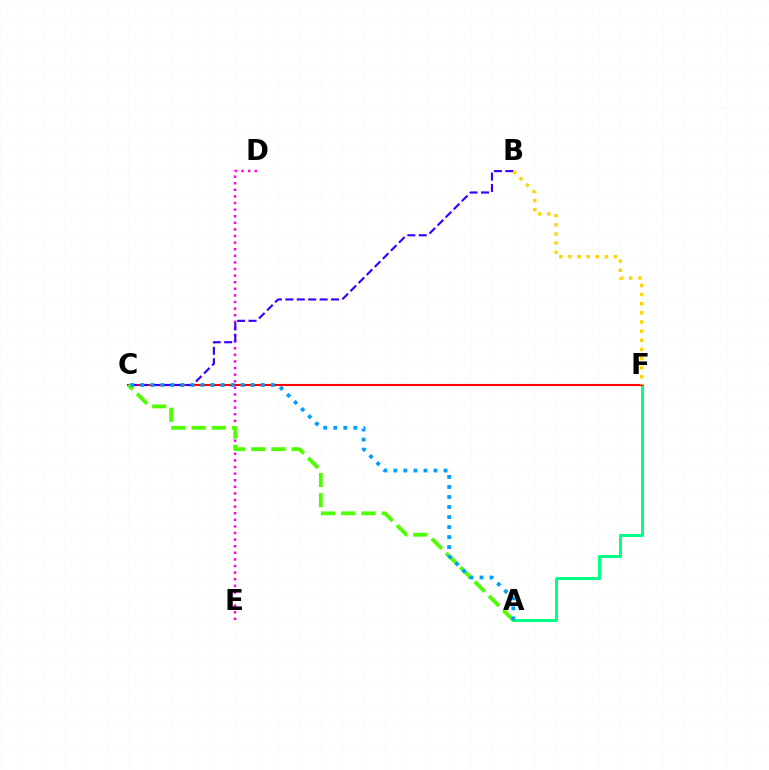{('D', 'E'): [{'color': '#ff00ed', 'line_style': 'dotted', 'thickness': 1.79}], ('A', 'F'): [{'color': '#00ff86', 'line_style': 'solid', 'thickness': 2.16}], ('C', 'F'): [{'color': '#ff0000', 'line_style': 'solid', 'thickness': 1.51}], ('B', 'C'): [{'color': '#3700ff', 'line_style': 'dashed', 'thickness': 1.55}], ('A', 'C'): [{'color': '#4fff00', 'line_style': 'dashed', 'thickness': 2.75}, {'color': '#009eff', 'line_style': 'dotted', 'thickness': 2.73}], ('B', 'F'): [{'color': '#ffd500', 'line_style': 'dotted', 'thickness': 2.48}]}